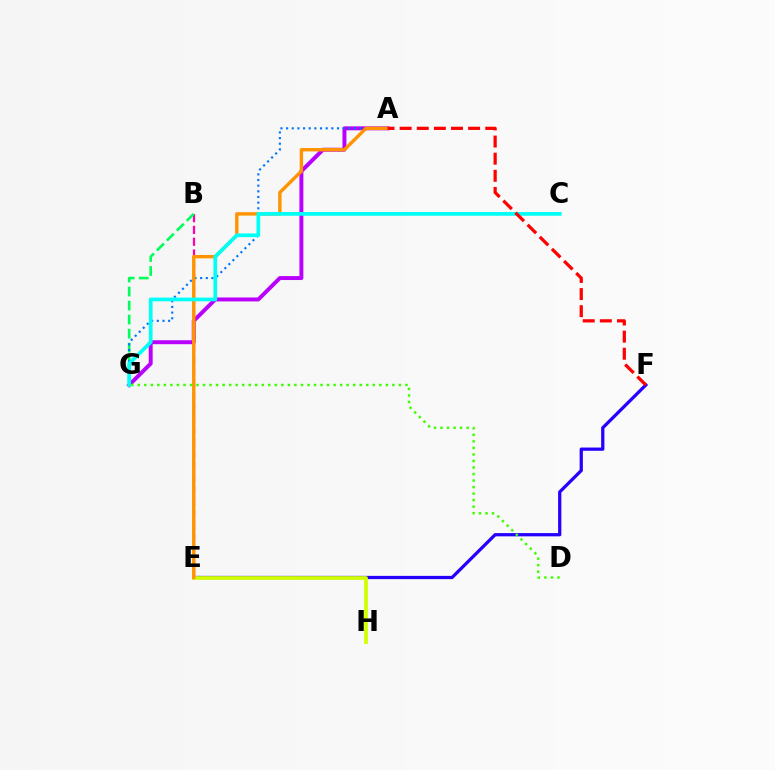{('E', 'F'): [{'color': '#2500ff', 'line_style': 'solid', 'thickness': 2.34}], ('A', 'G'): [{'color': '#b900ff', 'line_style': 'solid', 'thickness': 2.84}, {'color': '#0074ff', 'line_style': 'dotted', 'thickness': 1.54}], ('E', 'H'): [{'color': '#d1ff00', 'line_style': 'solid', 'thickness': 2.7}], ('B', 'E'): [{'color': '#ff00ac', 'line_style': 'dashed', 'thickness': 1.6}], ('B', 'G'): [{'color': '#00ff5c', 'line_style': 'dashed', 'thickness': 1.91}], ('A', 'E'): [{'color': '#ff9400', 'line_style': 'solid', 'thickness': 2.45}], ('C', 'G'): [{'color': '#00fff6', 'line_style': 'solid', 'thickness': 2.68}], ('D', 'G'): [{'color': '#3dff00', 'line_style': 'dotted', 'thickness': 1.77}], ('A', 'F'): [{'color': '#ff0000', 'line_style': 'dashed', 'thickness': 2.33}]}